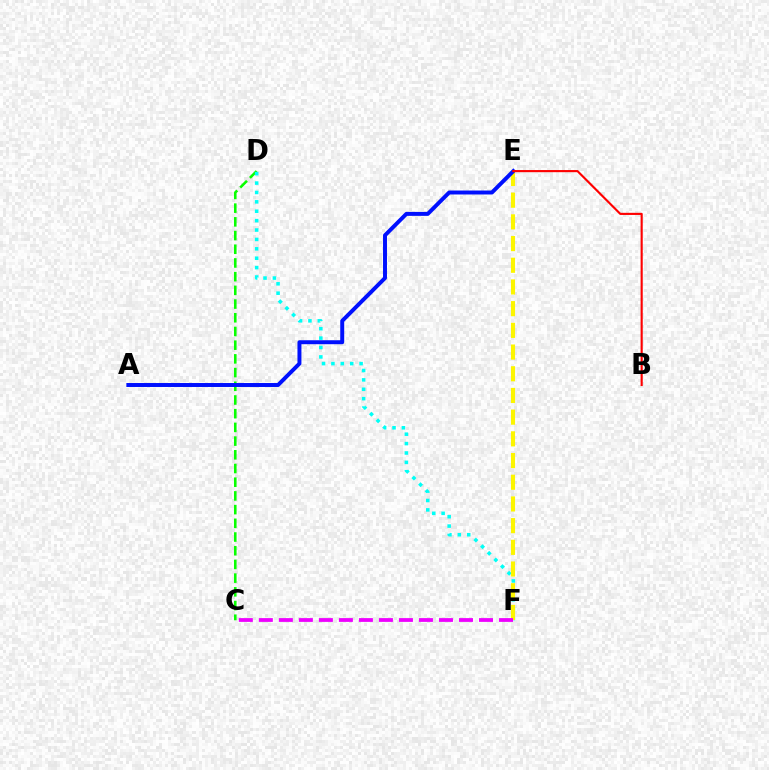{('C', 'D'): [{'color': '#08ff00', 'line_style': 'dashed', 'thickness': 1.86}], ('D', 'F'): [{'color': '#00fff6', 'line_style': 'dotted', 'thickness': 2.55}], ('E', 'F'): [{'color': '#fcf500', 'line_style': 'dashed', 'thickness': 2.95}], ('A', 'E'): [{'color': '#0010ff', 'line_style': 'solid', 'thickness': 2.85}], ('C', 'F'): [{'color': '#ee00ff', 'line_style': 'dashed', 'thickness': 2.72}], ('B', 'E'): [{'color': '#ff0000', 'line_style': 'solid', 'thickness': 1.53}]}